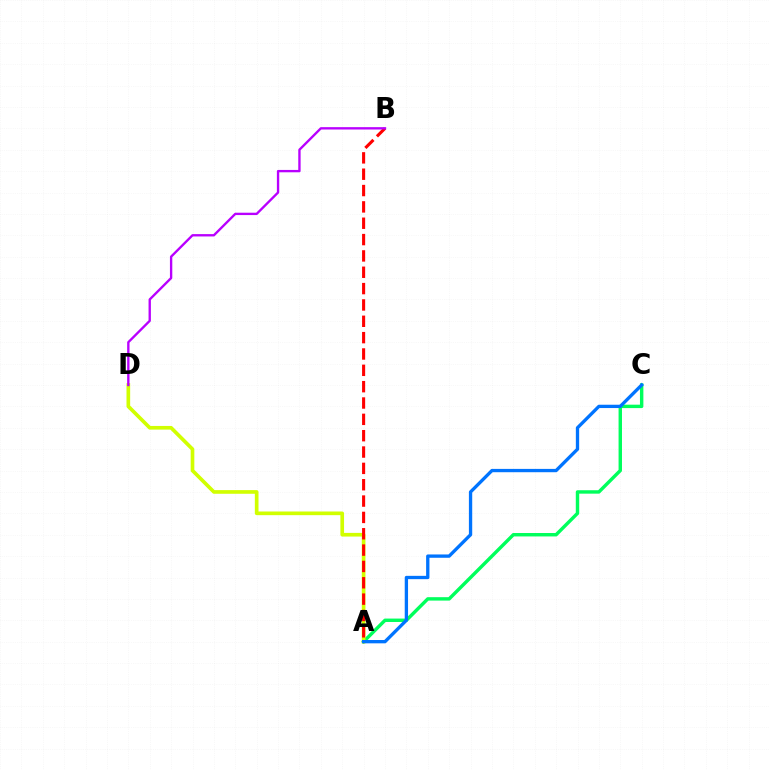{('A', 'C'): [{'color': '#00ff5c', 'line_style': 'solid', 'thickness': 2.46}, {'color': '#0074ff', 'line_style': 'solid', 'thickness': 2.39}], ('A', 'D'): [{'color': '#d1ff00', 'line_style': 'solid', 'thickness': 2.64}], ('A', 'B'): [{'color': '#ff0000', 'line_style': 'dashed', 'thickness': 2.22}], ('B', 'D'): [{'color': '#b900ff', 'line_style': 'solid', 'thickness': 1.7}]}